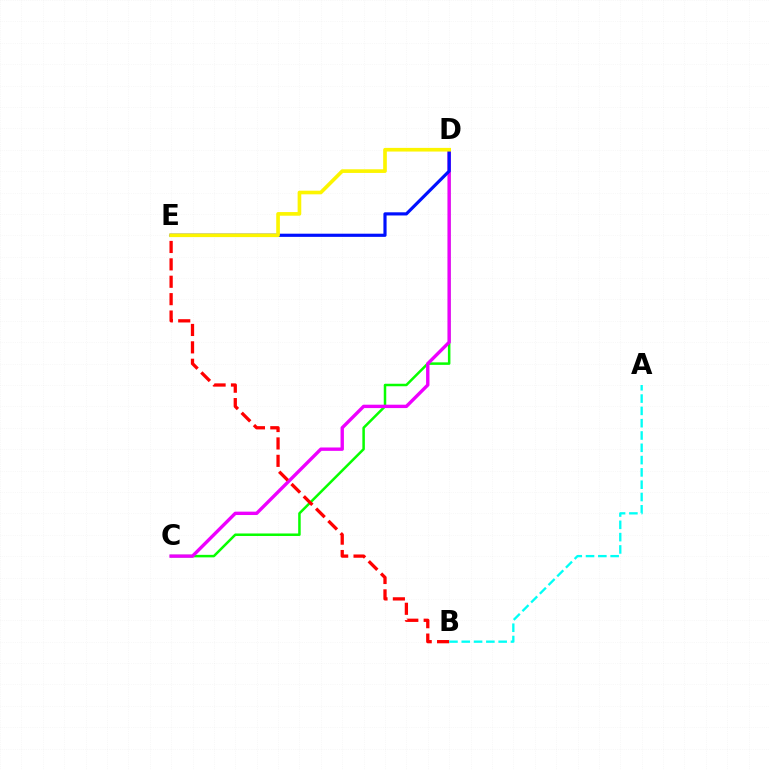{('C', 'D'): [{'color': '#08ff00', 'line_style': 'solid', 'thickness': 1.81}, {'color': '#ee00ff', 'line_style': 'solid', 'thickness': 2.43}], ('B', 'E'): [{'color': '#ff0000', 'line_style': 'dashed', 'thickness': 2.36}], ('D', 'E'): [{'color': '#0010ff', 'line_style': 'solid', 'thickness': 2.28}, {'color': '#fcf500', 'line_style': 'solid', 'thickness': 2.63}], ('A', 'B'): [{'color': '#00fff6', 'line_style': 'dashed', 'thickness': 1.67}]}